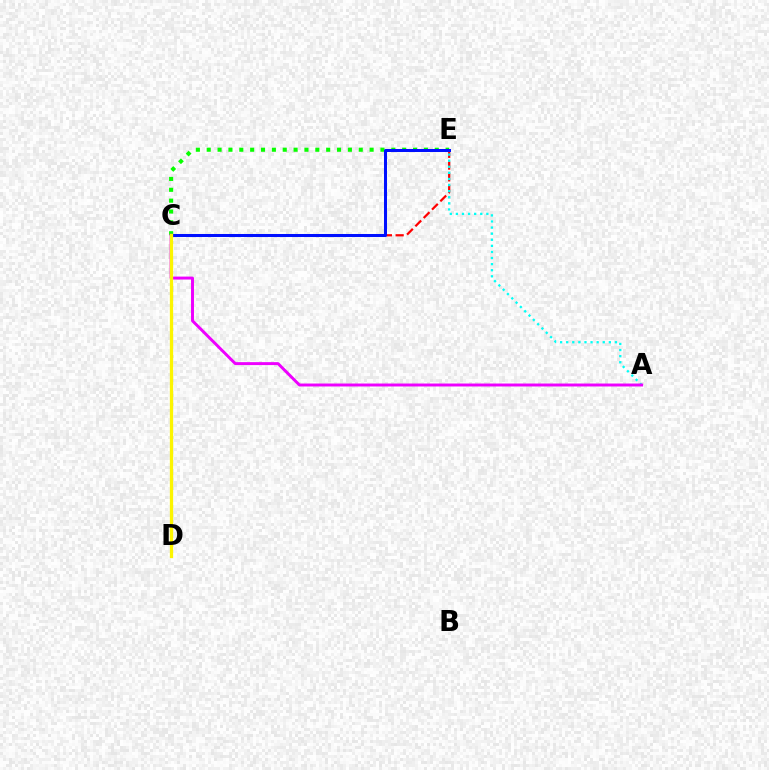{('C', 'E'): [{'color': '#ff0000', 'line_style': 'dashed', 'thickness': 1.6}, {'color': '#08ff00', 'line_style': 'dotted', 'thickness': 2.95}, {'color': '#0010ff', 'line_style': 'solid', 'thickness': 2.18}], ('A', 'E'): [{'color': '#00fff6', 'line_style': 'dotted', 'thickness': 1.66}], ('A', 'C'): [{'color': '#ee00ff', 'line_style': 'solid', 'thickness': 2.12}], ('C', 'D'): [{'color': '#fcf500', 'line_style': 'solid', 'thickness': 2.36}]}